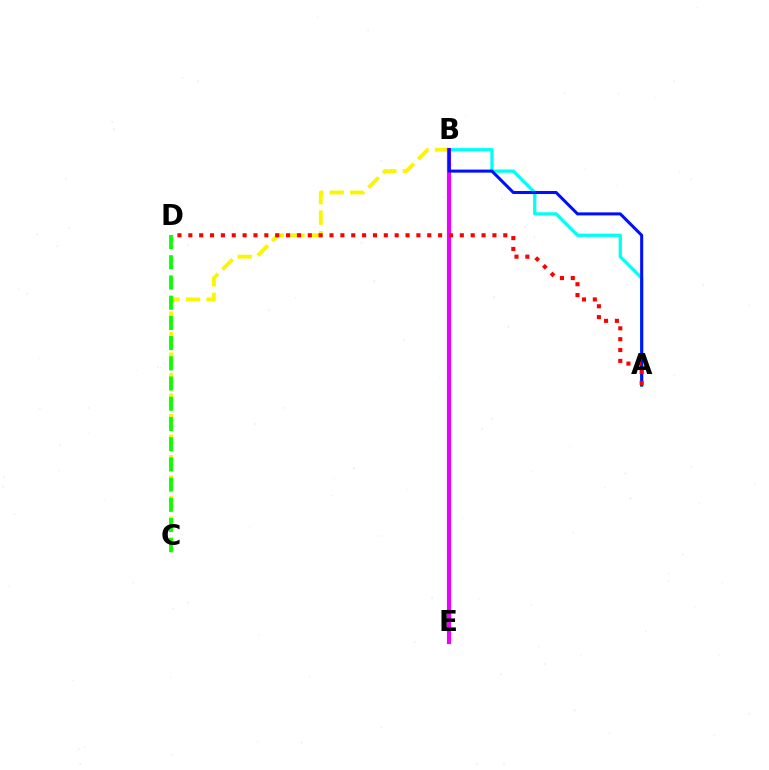{('B', 'C'): [{'color': '#fcf500', 'line_style': 'dashed', 'thickness': 2.79}], ('C', 'D'): [{'color': '#08ff00', 'line_style': 'dashed', 'thickness': 2.75}], ('A', 'B'): [{'color': '#00fff6', 'line_style': 'solid', 'thickness': 2.35}, {'color': '#0010ff', 'line_style': 'solid', 'thickness': 2.19}], ('B', 'E'): [{'color': '#ee00ff', 'line_style': 'solid', 'thickness': 2.98}], ('A', 'D'): [{'color': '#ff0000', 'line_style': 'dotted', 'thickness': 2.95}]}